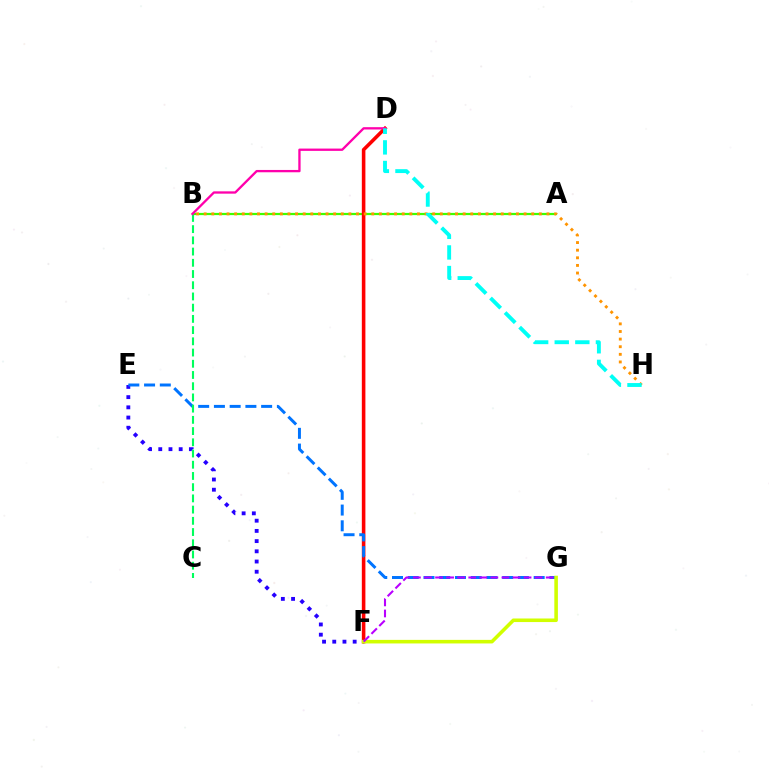{('A', 'B'): [{'color': '#3dff00', 'line_style': 'solid', 'thickness': 1.6}], ('D', 'F'): [{'color': '#ff0000', 'line_style': 'solid', 'thickness': 2.58}], ('E', 'F'): [{'color': '#2500ff', 'line_style': 'dotted', 'thickness': 2.77}], ('E', 'G'): [{'color': '#0074ff', 'line_style': 'dashed', 'thickness': 2.14}], ('F', 'G'): [{'color': '#d1ff00', 'line_style': 'solid', 'thickness': 2.57}, {'color': '#b900ff', 'line_style': 'dashed', 'thickness': 1.5}], ('B', 'C'): [{'color': '#00ff5c', 'line_style': 'dashed', 'thickness': 1.52}], ('B', 'D'): [{'color': '#ff00ac', 'line_style': 'solid', 'thickness': 1.67}], ('B', 'H'): [{'color': '#ff9400', 'line_style': 'dotted', 'thickness': 2.07}], ('D', 'H'): [{'color': '#00fff6', 'line_style': 'dashed', 'thickness': 2.8}]}